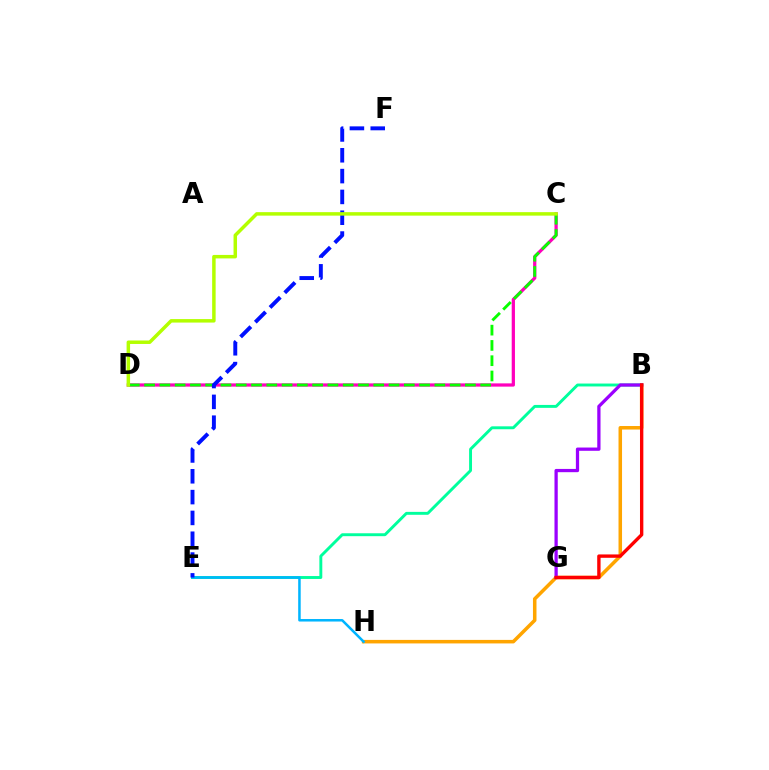{('B', 'E'): [{'color': '#00ff9d', 'line_style': 'solid', 'thickness': 2.1}], ('B', 'H'): [{'color': '#ffa500', 'line_style': 'solid', 'thickness': 2.54}], ('C', 'D'): [{'color': '#ff00bd', 'line_style': 'solid', 'thickness': 2.34}, {'color': '#08ff00', 'line_style': 'dashed', 'thickness': 2.08}, {'color': '#b3ff00', 'line_style': 'solid', 'thickness': 2.51}], ('E', 'H'): [{'color': '#00b5ff', 'line_style': 'solid', 'thickness': 1.81}], ('B', 'G'): [{'color': '#9b00ff', 'line_style': 'solid', 'thickness': 2.35}, {'color': '#ff0000', 'line_style': 'solid', 'thickness': 2.42}], ('E', 'F'): [{'color': '#0010ff', 'line_style': 'dashed', 'thickness': 2.83}]}